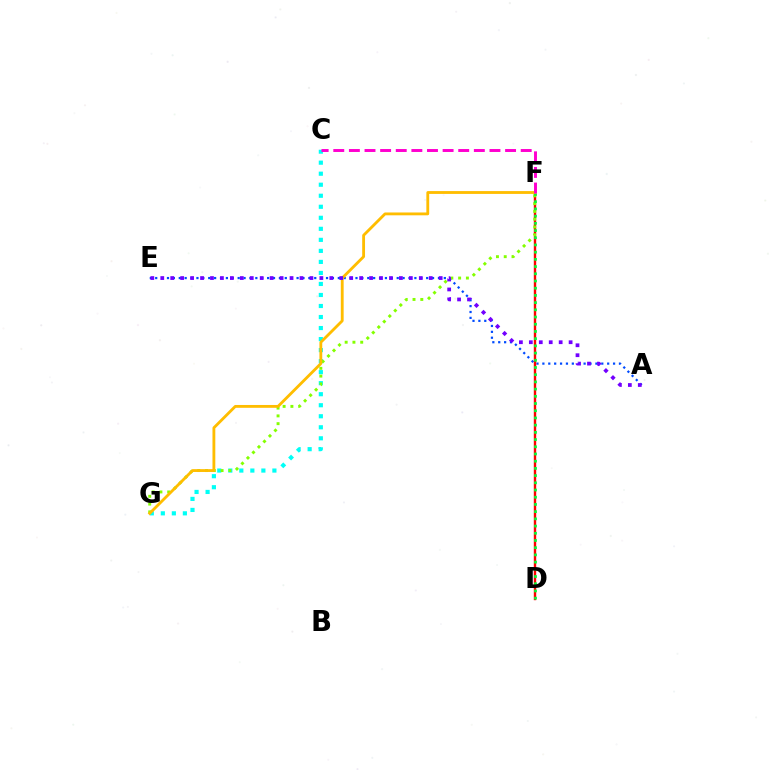{('A', 'E'): [{'color': '#004bff', 'line_style': 'dotted', 'thickness': 1.6}, {'color': '#7200ff', 'line_style': 'dotted', 'thickness': 2.7}], ('C', 'G'): [{'color': '#00fff6', 'line_style': 'dotted', 'thickness': 3.0}], ('D', 'F'): [{'color': '#ff0000', 'line_style': 'solid', 'thickness': 1.72}, {'color': '#00ff39', 'line_style': 'dotted', 'thickness': 1.96}], ('F', 'G'): [{'color': '#84ff00', 'line_style': 'dotted', 'thickness': 2.11}, {'color': '#ffbd00', 'line_style': 'solid', 'thickness': 2.04}], ('C', 'F'): [{'color': '#ff00cf', 'line_style': 'dashed', 'thickness': 2.12}]}